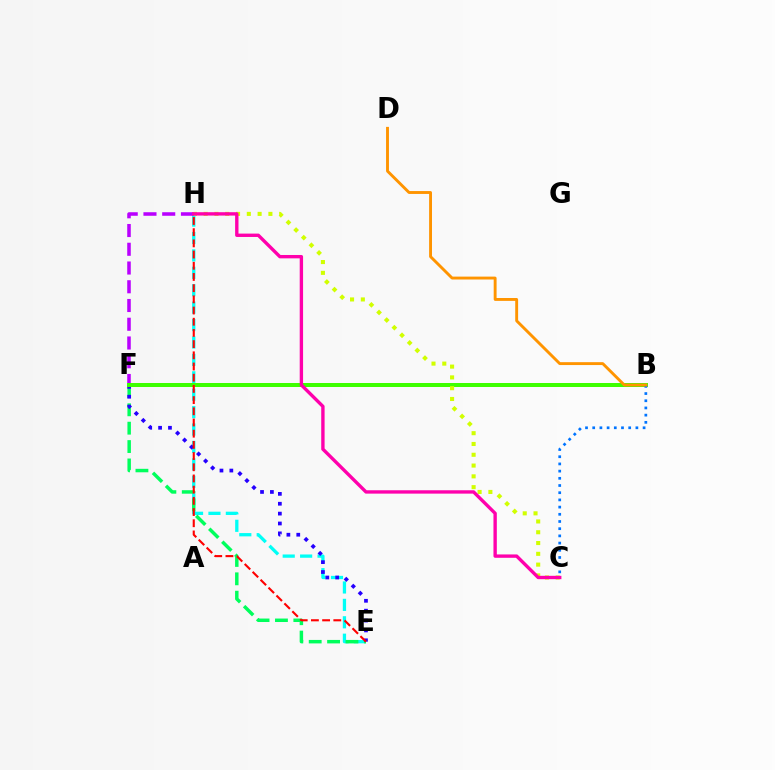{('E', 'H'): [{'color': '#00fff6', 'line_style': 'dashed', 'thickness': 2.37}, {'color': '#ff0000', 'line_style': 'dashed', 'thickness': 1.52}], ('F', 'H'): [{'color': '#b900ff', 'line_style': 'dashed', 'thickness': 2.55}], ('E', 'F'): [{'color': '#00ff5c', 'line_style': 'dashed', 'thickness': 2.5}, {'color': '#2500ff', 'line_style': 'dotted', 'thickness': 2.68}], ('B', 'F'): [{'color': '#3dff00', 'line_style': 'solid', 'thickness': 2.87}], ('B', 'C'): [{'color': '#0074ff', 'line_style': 'dotted', 'thickness': 1.96}], ('B', 'D'): [{'color': '#ff9400', 'line_style': 'solid', 'thickness': 2.08}], ('C', 'H'): [{'color': '#d1ff00', 'line_style': 'dotted', 'thickness': 2.93}, {'color': '#ff00ac', 'line_style': 'solid', 'thickness': 2.42}]}